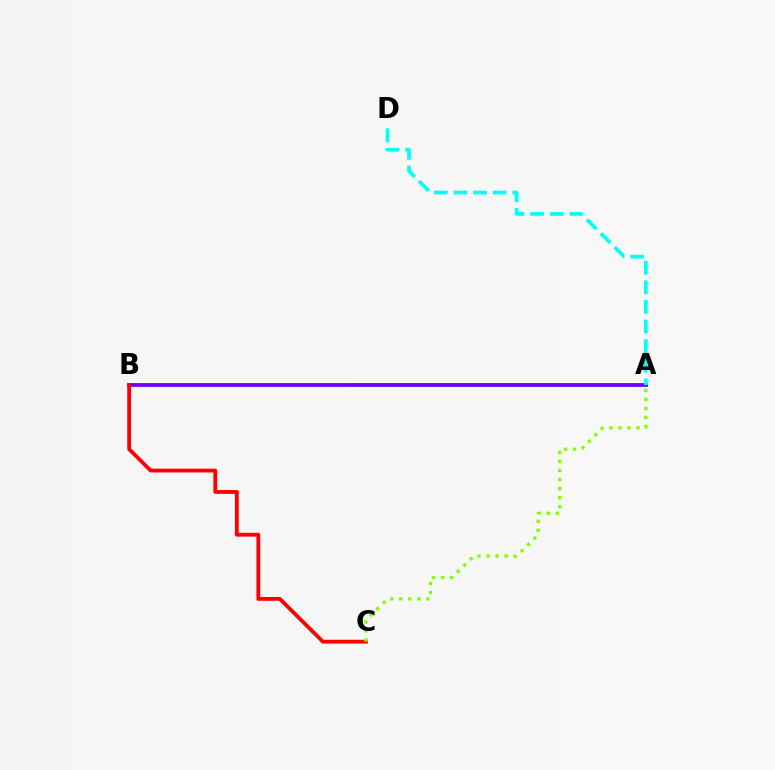{('A', 'B'): [{'color': '#7200ff', 'line_style': 'solid', 'thickness': 2.74}], ('A', 'D'): [{'color': '#00fff6', 'line_style': 'dashed', 'thickness': 2.66}], ('B', 'C'): [{'color': '#ff0000', 'line_style': 'solid', 'thickness': 2.74}], ('A', 'C'): [{'color': '#84ff00', 'line_style': 'dotted', 'thickness': 2.46}]}